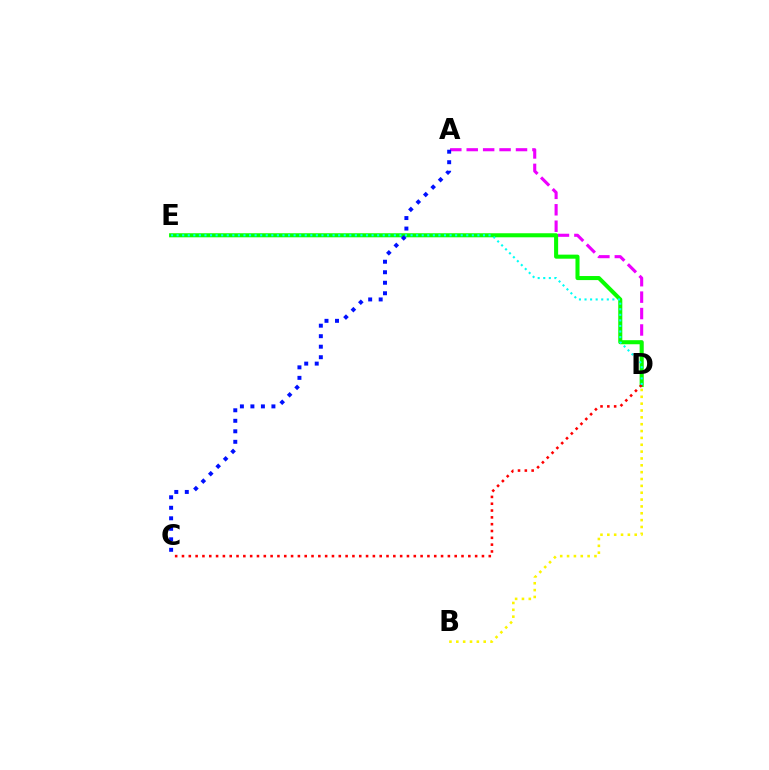{('A', 'D'): [{'color': '#ee00ff', 'line_style': 'dashed', 'thickness': 2.23}], ('D', 'E'): [{'color': '#08ff00', 'line_style': 'solid', 'thickness': 2.92}, {'color': '#00fff6', 'line_style': 'dotted', 'thickness': 1.51}], ('B', 'D'): [{'color': '#fcf500', 'line_style': 'dotted', 'thickness': 1.86}], ('C', 'D'): [{'color': '#ff0000', 'line_style': 'dotted', 'thickness': 1.85}], ('A', 'C'): [{'color': '#0010ff', 'line_style': 'dotted', 'thickness': 2.86}]}